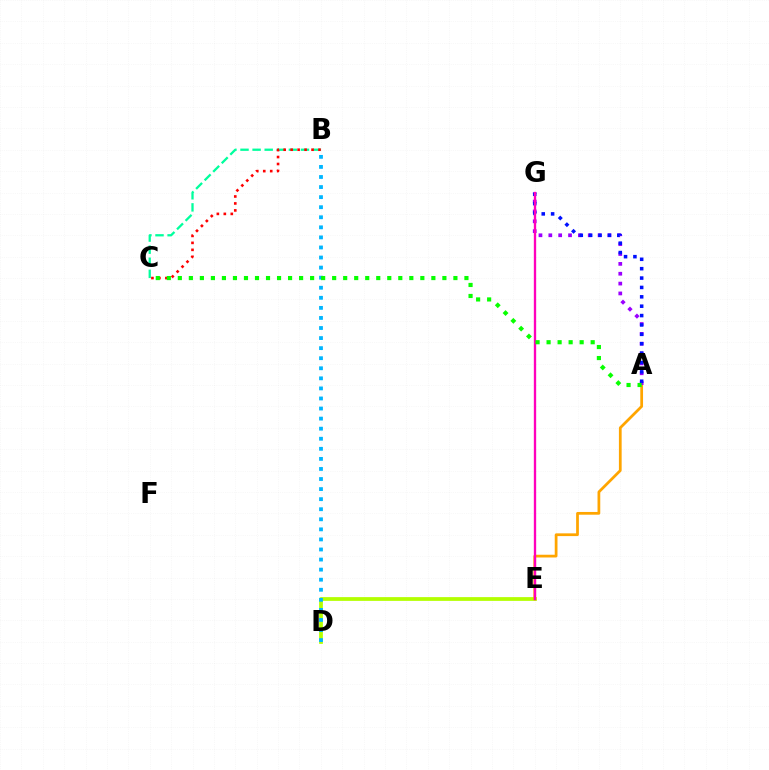{('D', 'E'): [{'color': '#b3ff00', 'line_style': 'solid', 'thickness': 2.71}], ('B', 'C'): [{'color': '#00ff9d', 'line_style': 'dashed', 'thickness': 1.64}, {'color': '#ff0000', 'line_style': 'dotted', 'thickness': 1.89}], ('A', 'E'): [{'color': '#ffa500', 'line_style': 'solid', 'thickness': 1.98}], ('A', 'G'): [{'color': '#9b00ff', 'line_style': 'dotted', 'thickness': 2.68}, {'color': '#0010ff', 'line_style': 'dotted', 'thickness': 2.55}], ('B', 'D'): [{'color': '#00b5ff', 'line_style': 'dotted', 'thickness': 2.74}], ('E', 'G'): [{'color': '#ff00bd', 'line_style': 'solid', 'thickness': 1.68}], ('A', 'C'): [{'color': '#08ff00', 'line_style': 'dotted', 'thickness': 2.99}]}